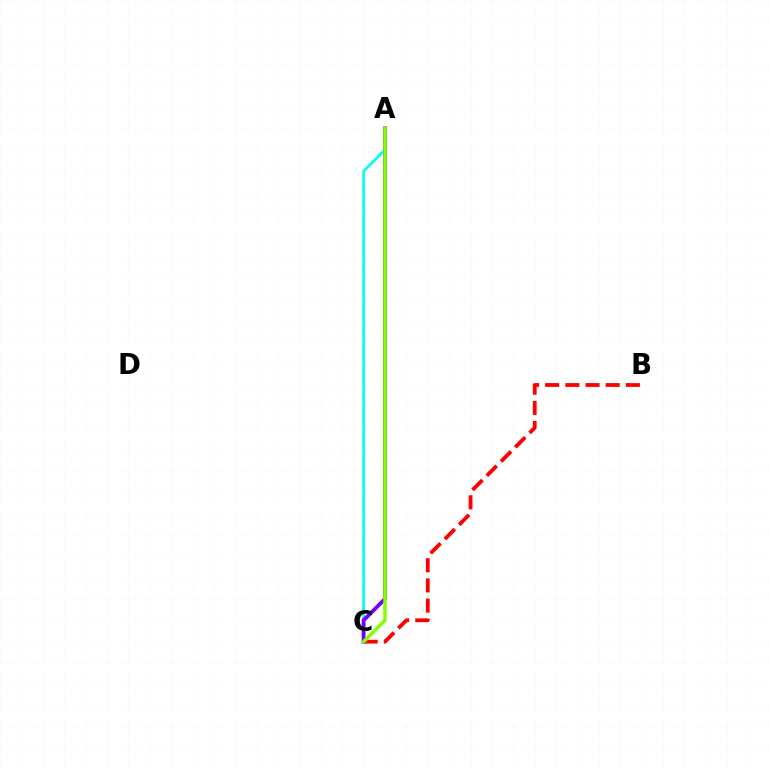{('B', 'C'): [{'color': '#ff0000', 'line_style': 'dashed', 'thickness': 2.74}], ('A', 'C'): [{'color': '#00fff6', 'line_style': 'solid', 'thickness': 1.9}, {'color': '#7200ff', 'line_style': 'solid', 'thickness': 2.77}, {'color': '#84ff00', 'line_style': 'solid', 'thickness': 2.54}]}